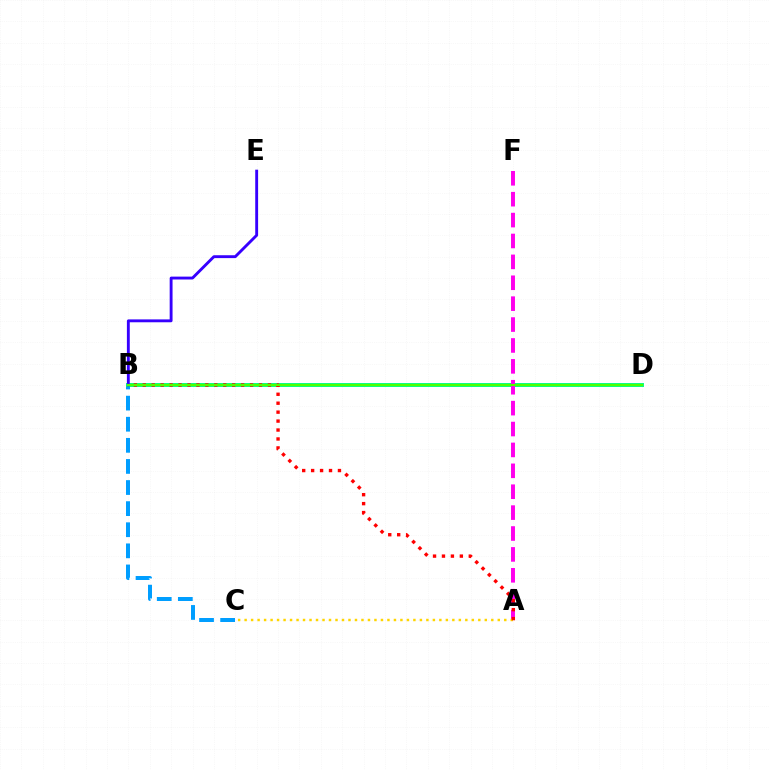{('B', 'C'): [{'color': '#009eff', 'line_style': 'dashed', 'thickness': 2.87}], ('B', 'D'): [{'color': '#00ff86', 'line_style': 'solid', 'thickness': 2.83}, {'color': '#4fff00', 'line_style': 'solid', 'thickness': 1.55}], ('A', 'F'): [{'color': '#ff00ed', 'line_style': 'dashed', 'thickness': 2.84}], ('A', 'C'): [{'color': '#ffd500', 'line_style': 'dotted', 'thickness': 1.76}], ('B', 'E'): [{'color': '#3700ff', 'line_style': 'solid', 'thickness': 2.07}], ('A', 'B'): [{'color': '#ff0000', 'line_style': 'dotted', 'thickness': 2.43}]}